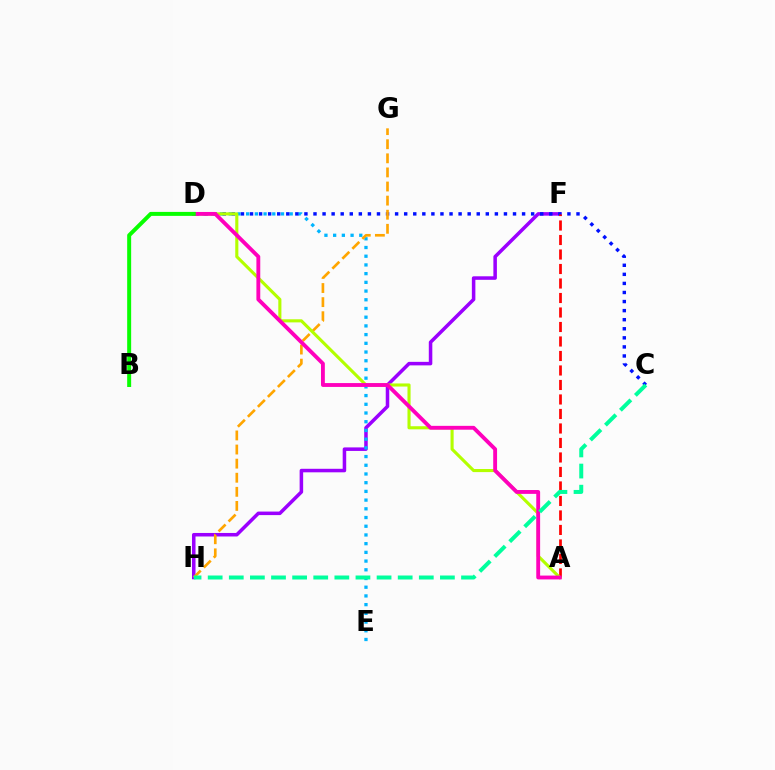{('F', 'H'): [{'color': '#9b00ff', 'line_style': 'solid', 'thickness': 2.54}], ('D', 'E'): [{'color': '#00b5ff', 'line_style': 'dotted', 'thickness': 2.37}], ('C', 'D'): [{'color': '#0010ff', 'line_style': 'dotted', 'thickness': 2.46}], ('G', 'H'): [{'color': '#ffa500', 'line_style': 'dashed', 'thickness': 1.91}], ('A', 'F'): [{'color': '#ff0000', 'line_style': 'dashed', 'thickness': 1.97}], ('A', 'D'): [{'color': '#b3ff00', 'line_style': 'solid', 'thickness': 2.23}, {'color': '#ff00bd', 'line_style': 'solid', 'thickness': 2.77}], ('C', 'H'): [{'color': '#00ff9d', 'line_style': 'dashed', 'thickness': 2.87}], ('B', 'D'): [{'color': '#08ff00', 'line_style': 'solid', 'thickness': 2.86}]}